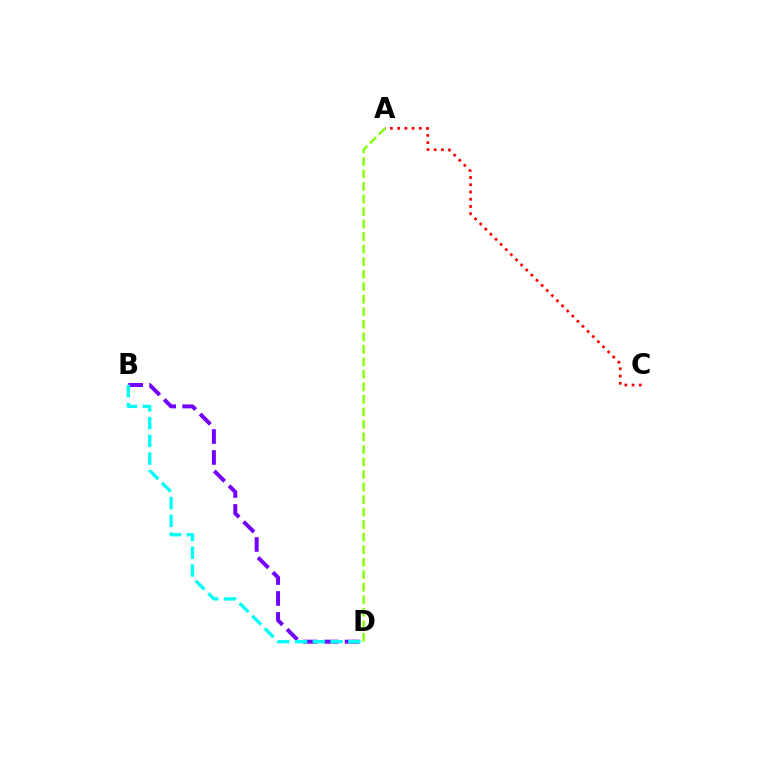{('A', 'C'): [{'color': '#ff0000', 'line_style': 'dotted', 'thickness': 1.97}], ('B', 'D'): [{'color': '#7200ff', 'line_style': 'dashed', 'thickness': 2.85}, {'color': '#00fff6', 'line_style': 'dashed', 'thickness': 2.41}], ('A', 'D'): [{'color': '#84ff00', 'line_style': 'dashed', 'thickness': 1.7}]}